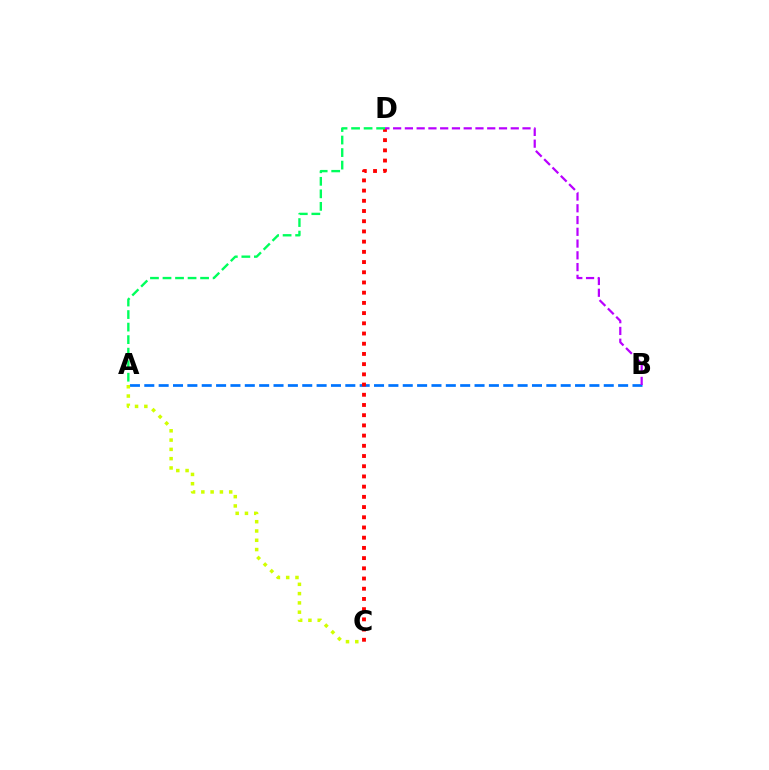{('A', 'B'): [{'color': '#0074ff', 'line_style': 'dashed', 'thickness': 1.95}], ('A', 'C'): [{'color': '#d1ff00', 'line_style': 'dotted', 'thickness': 2.52}], ('C', 'D'): [{'color': '#ff0000', 'line_style': 'dotted', 'thickness': 2.77}], ('B', 'D'): [{'color': '#b900ff', 'line_style': 'dashed', 'thickness': 1.6}], ('A', 'D'): [{'color': '#00ff5c', 'line_style': 'dashed', 'thickness': 1.7}]}